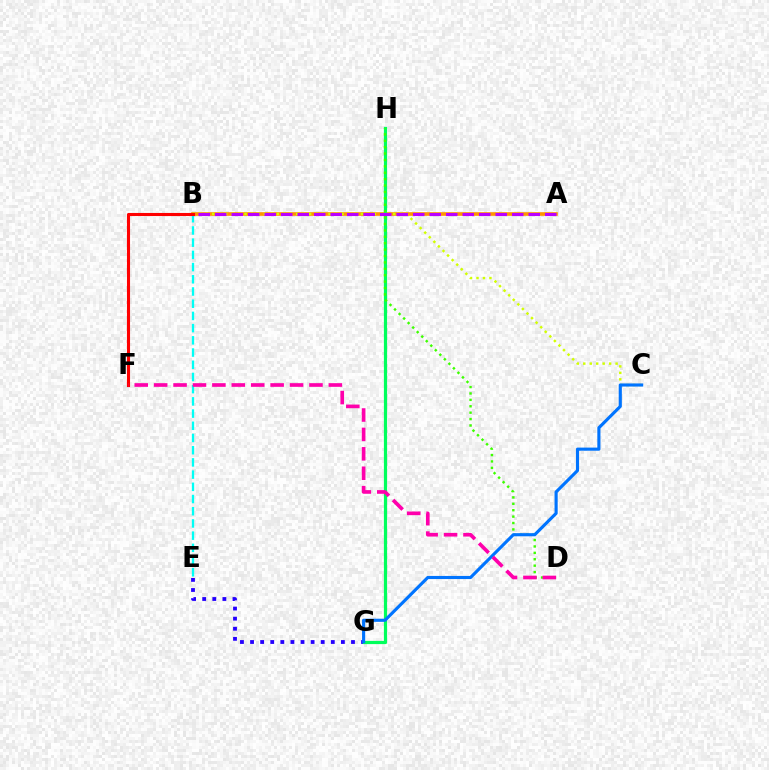{('B', 'E'): [{'color': '#00fff6', 'line_style': 'dashed', 'thickness': 1.66}], ('E', 'G'): [{'color': '#2500ff', 'line_style': 'dotted', 'thickness': 2.74}], ('A', 'B'): [{'color': '#ff9400', 'line_style': 'solid', 'thickness': 2.61}, {'color': '#b900ff', 'line_style': 'dashed', 'thickness': 2.24}], ('G', 'H'): [{'color': '#00ff5c', 'line_style': 'solid', 'thickness': 2.31}], ('D', 'H'): [{'color': '#3dff00', 'line_style': 'dotted', 'thickness': 1.74}], ('B', 'C'): [{'color': '#d1ff00', 'line_style': 'dotted', 'thickness': 1.76}], ('B', 'F'): [{'color': '#ff0000', 'line_style': 'solid', 'thickness': 2.22}], ('C', 'G'): [{'color': '#0074ff', 'line_style': 'solid', 'thickness': 2.25}], ('D', 'F'): [{'color': '#ff00ac', 'line_style': 'dashed', 'thickness': 2.64}]}